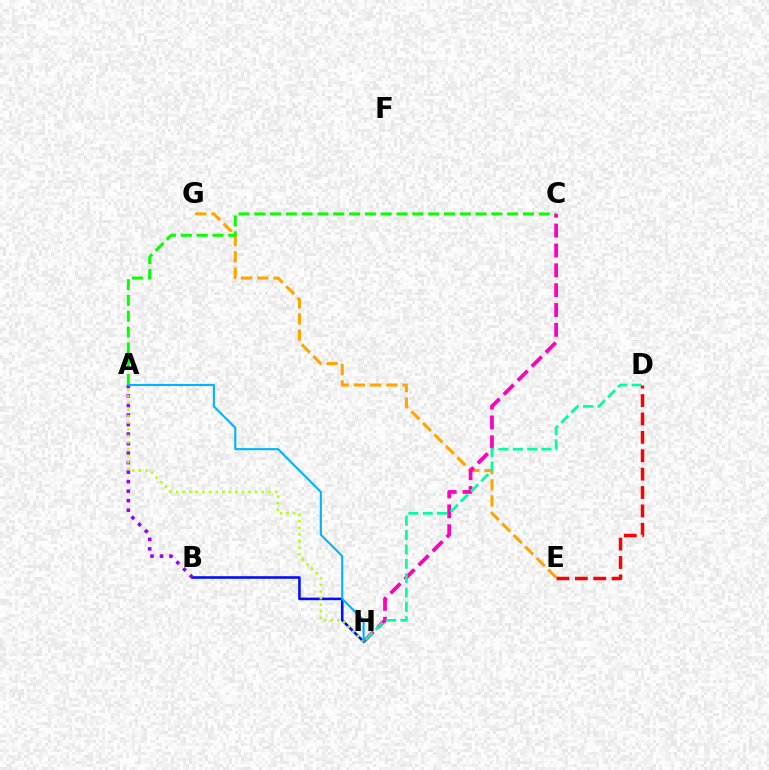{('B', 'H'): [{'color': '#0010ff', 'line_style': 'solid', 'thickness': 1.87}], ('A', 'B'): [{'color': '#9b00ff', 'line_style': 'dotted', 'thickness': 2.58}], ('E', 'G'): [{'color': '#ffa500', 'line_style': 'dashed', 'thickness': 2.2}], ('A', 'C'): [{'color': '#08ff00', 'line_style': 'dashed', 'thickness': 2.15}], ('C', 'H'): [{'color': '#ff00bd', 'line_style': 'dashed', 'thickness': 2.7}], ('D', 'H'): [{'color': '#00ff9d', 'line_style': 'dashed', 'thickness': 1.95}], ('D', 'E'): [{'color': '#ff0000', 'line_style': 'dashed', 'thickness': 2.5}], ('A', 'H'): [{'color': '#b3ff00', 'line_style': 'dotted', 'thickness': 1.79}, {'color': '#00b5ff', 'line_style': 'solid', 'thickness': 1.52}]}